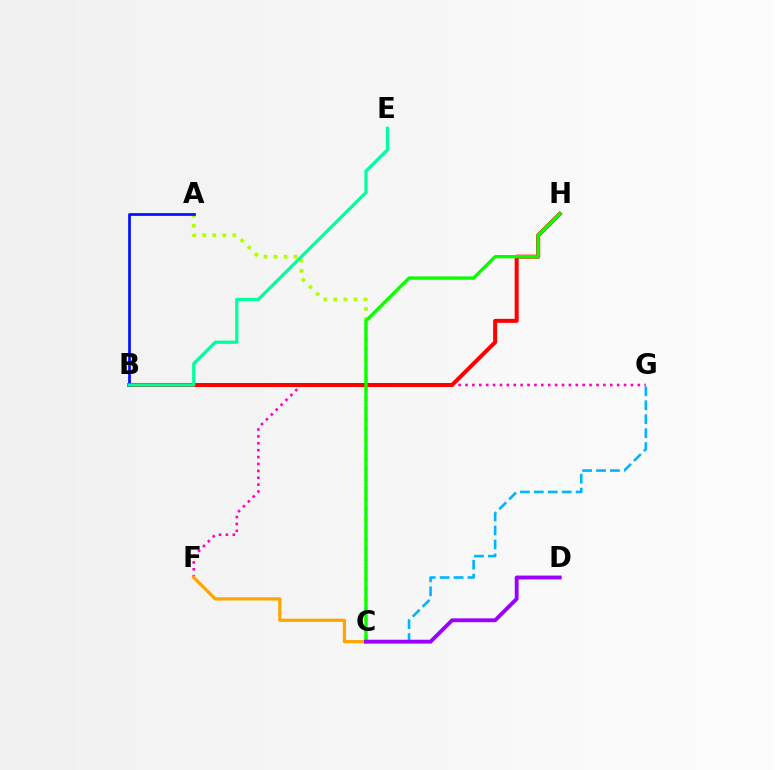{('C', 'G'): [{'color': '#00b5ff', 'line_style': 'dashed', 'thickness': 1.89}], ('A', 'C'): [{'color': '#b3ff00', 'line_style': 'dotted', 'thickness': 2.72}], ('F', 'G'): [{'color': '#ff00bd', 'line_style': 'dotted', 'thickness': 1.87}], ('B', 'H'): [{'color': '#ff0000', 'line_style': 'solid', 'thickness': 2.89}], ('C', 'F'): [{'color': '#ffa500', 'line_style': 'solid', 'thickness': 2.33}], ('C', 'H'): [{'color': '#08ff00', 'line_style': 'solid', 'thickness': 2.38}], ('A', 'B'): [{'color': '#0010ff', 'line_style': 'solid', 'thickness': 1.96}], ('C', 'D'): [{'color': '#9b00ff', 'line_style': 'solid', 'thickness': 2.77}], ('B', 'E'): [{'color': '#00ff9d', 'line_style': 'solid', 'thickness': 2.32}]}